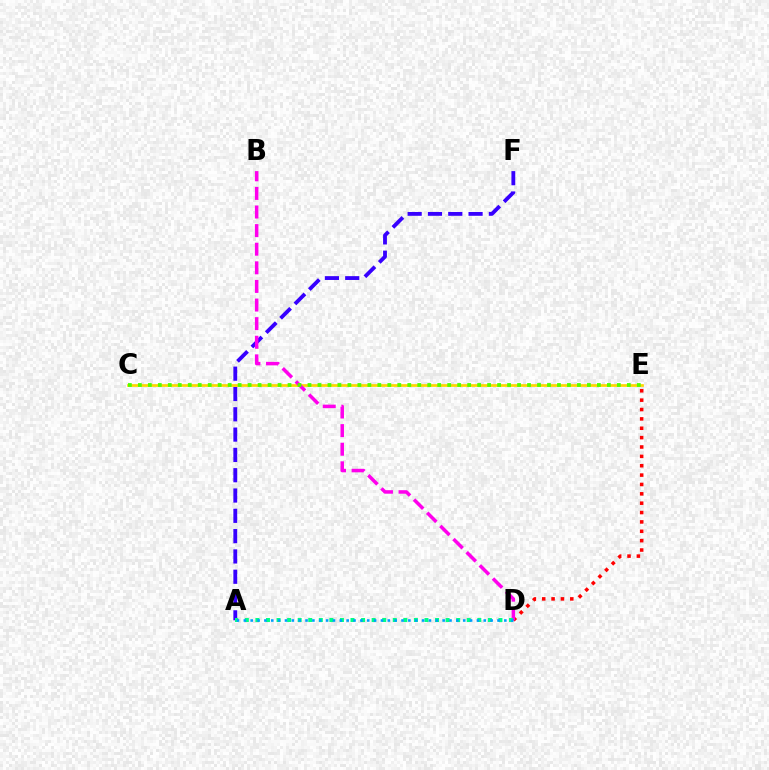{('A', 'F'): [{'color': '#3700ff', 'line_style': 'dashed', 'thickness': 2.76}], ('C', 'E'): [{'color': '#ffd500', 'line_style': 'solid', 'thickness': 1.95}, {'color': '#4fff00', 'line_style': 'dotted', 'thickness': 2.71}], ('D', 'E'): [{'color': '#ff0000', 'line_style': 'dotted', 'thickness': 2.54}], ('B', 'D'): [{'color': '#ff00ed', 'line_style': 'dashed', 'thickness': 2.53}], ('A', 'D'): [{'color': '#00ff86', 'line_style': 'dotted', 'thickness': 2.87}, {'color': '#009eff', 'line_style': 'dotted', 'thickness': 1.86}]}